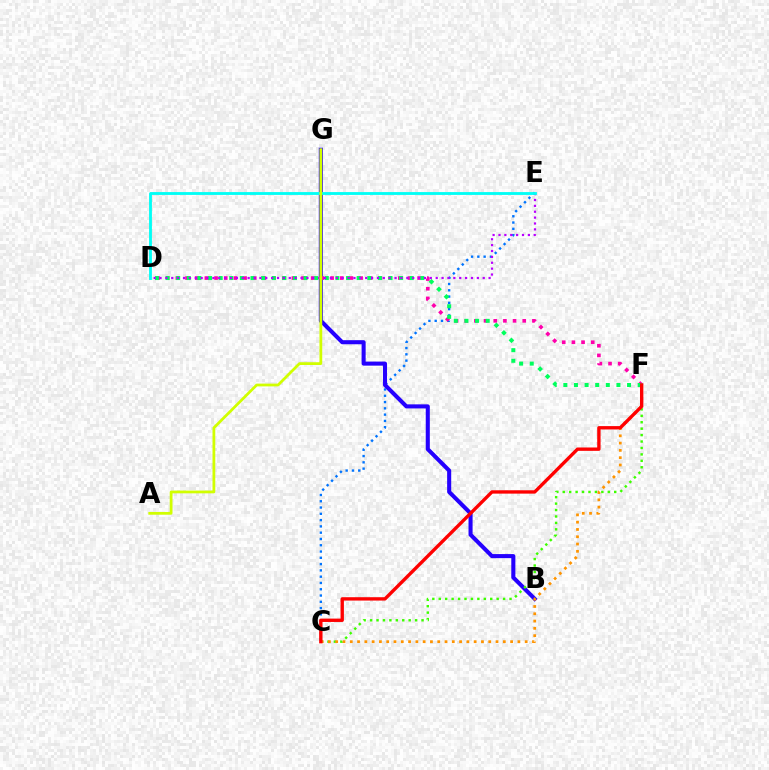{('C', 'E'): [{'color': '#0074ff', 'line_style': 'dotted', 'thickness': 1.71}], ('B', 'G'): [{'color': '#2500ff', 'line_style': 'solid', 'thickness': 2.93}], ('D', 'F'): [{'color': '#ff00ac', 'line_style': 'dotted', 'thickness': 2.63}, {'color': '#00ff5c', 'line_style': 'dotted', 'thickness': 2.88}], ('C', 'F'): [{'color': '#3dff00', 'line_style': 'dotted', 'thickness': 1.75}, {'color': '#ff9400', 'line_style': 'dotted', 'thickness': 1.98}, {'color': '#ff0000', 'line_style': 'solid', 'thickness': 2.42}], ('D', 'E'): [{'color': '#b900ff', 'line_style': 'dotted', 'thickness': 1.6}, {'color': '#00fff6', 'line_style': 'solid', 'thickness': 2.04}], ('A', 'G'): [{'color': '#d1ff00', 'line_style': 'solid', 'thickness': 2.0}]}